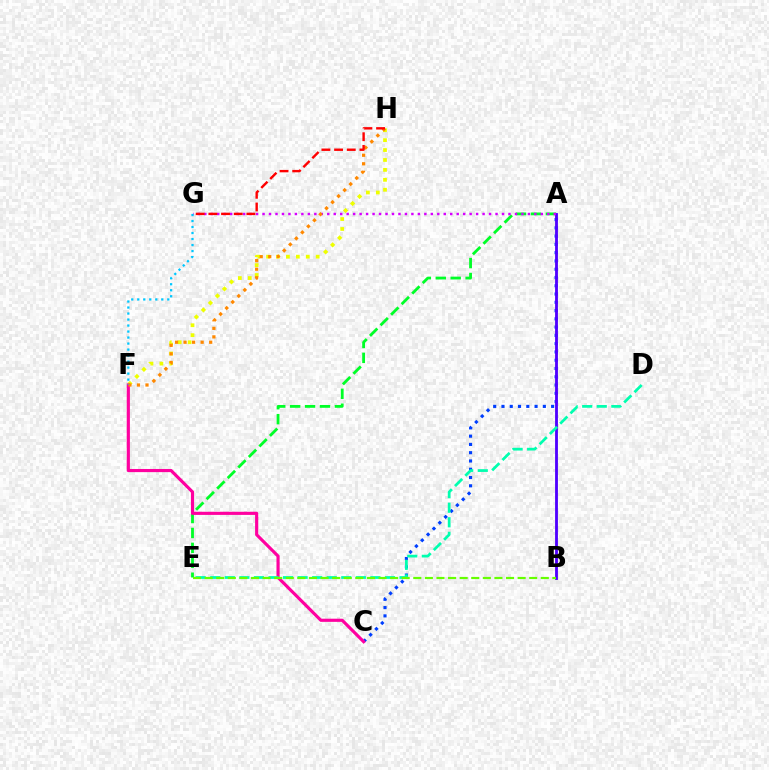{('F', 'H'): [{'color': '#eeff00', 'line_style': 'dotted', 'thickness': 2.7}, {'color': '#ff8800', 'line_style': 'dotted', 'thickness': 2.32}], ('A', 'C'): [{'color': '#003fff', 'line_style': 'dotted', 'thickness': 2.25}], ('A', 'E'): [{'color': '#00ff27', 'line_style': 'dashed', 'thickness': 2.03}], ('A', 'B'): [{'color': '#4f00ff', 'line_style': 'solid', 'thickness': 2.03}], ('A', 'G'): [{'color': '#d600ff', 'line_style': 'dotted', 'thickness': 1.76}], ('C', 'F'): [{'color': '#ff00a0', 'line_style': 'solid', 'thickness': 2.27}], ('D', 'E'): [{'color': '#00ffaf', 'line_style': 'dashed', 'thickness': 1.98}], ('F', 'G'): [{'color': '#00c7ff', 'line_style': 'dotted', 'thickness': 1.63}], ('B', 'E'): [{'color': '#66ff00', 'line_style': 'dashed', 'thickness': 1.57}], ('G', 'H'): [{'color': '#ff0000', 'line_style': 'dashed', 'thickness': 1.72}]}